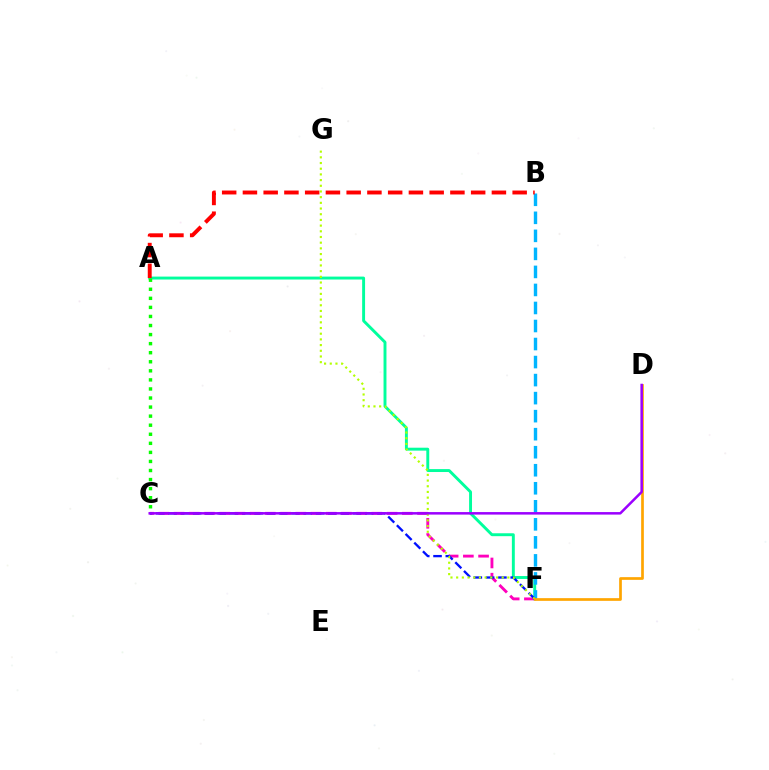{('A', 'F'): [{'color': '#00ff9d', 'line_style': 'solid', 'thickness': 2.1}], ('C', 'F'): [{'color': '#ff00bd', 'line_style': 'dashed', 'thickness': 2.07}, {'color': '#0010ff', 'line_style': 'dashed', 'thickness': 1.67}], ('B', 'F'): [{'color': '#00b5ff', 'line_style': 'dashed', 'thickness': 2.45}], ('A', 'C'): [{'color': '#08ff00', 'line_style': 'dotted', 'thickness': 2.46}], ('A', 'B'): [{'color': '#ff0000', 'line_style': 'dashed', 'thickness': 2.82}], ('F', 'G'): [{'color': '#b3ff00', 'line_style': 'dotted', 'thickness': 1.55}], ('D', 'F'): [{'color': '#ffa500', 'line_style': 'solid', 'thickness': 1.94}], ('C', 'D'): [{'color': '#9b00ff', 'line_style': 'solid', 'thickness': 1.81}]}